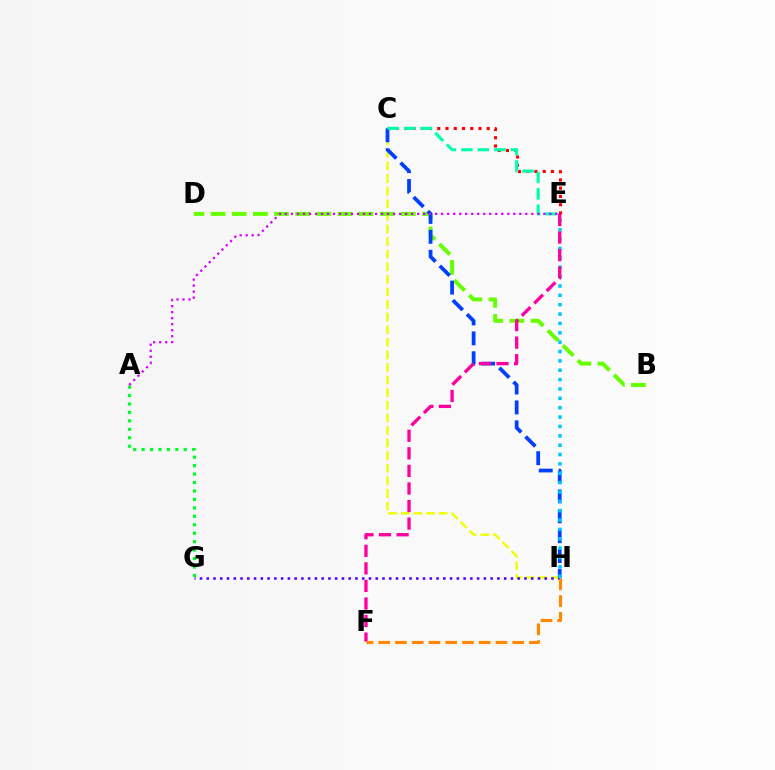{('C', 'E'): [{'color': '#ff0000', 'line_style': 'dotted', 'thickness': 2.24}, {'color': '#00ffaf', 'line_style': 'dashed', 'thickness': 2.24}], ('A', 'G'): [{'color': '#00ff27', 'line_style': 'dotted', 'thickness': 2.29}], ('C', 'H'): [{'color': '#eeff00', 'line_style': 'dashed', 'thickness': 1.71}, {'color': '#003fff', 'line_style': 'dashed', 'thickness': 2.7}], ('B', 'D'): [{'color': '#66ff00', 'line_style': 'dashed', 'thickness': 2.87}], ('G', 'H'): [{'color': '#4f00ff', 'line_style': 'dotted', 'thickness': 1.84}], ('E', 'H'): [{'color': '#00c7ff', 'line_style': 'dotted', 'thickness': 2.54}], ('E', 'F'): [{'color': '#ff00a0', 'line_style': 'dashed', 'thickness': 2.39}], ('A', 'E'): [{'color': '#d600ff', 'line_style': 'dotted', 'thickness': 1.63}], ('F', 'H'): [{'color': '#ff8800', 'line_style': 'dashed', 'thickness': 2.27}]}